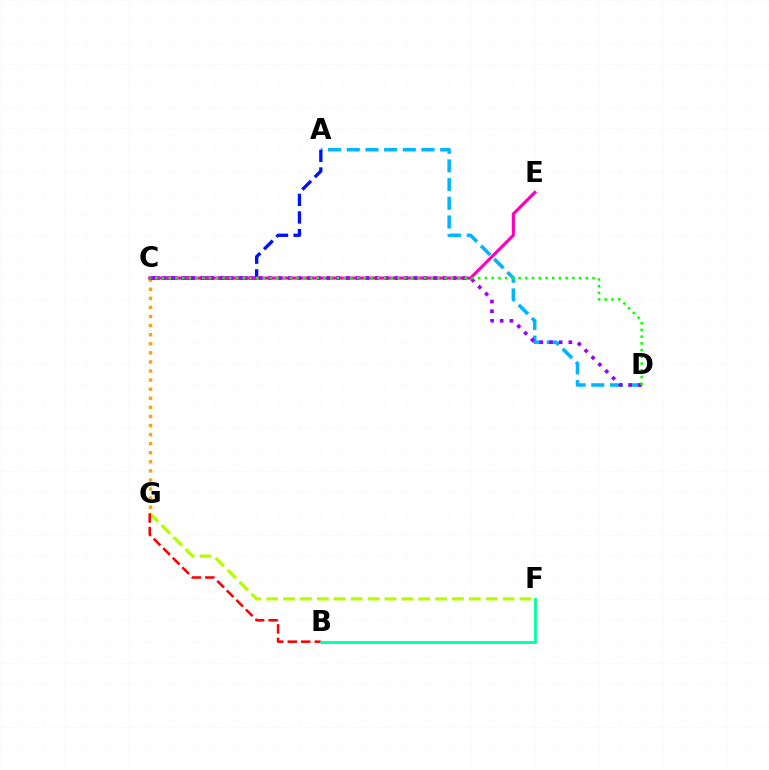{('F', 'G'): [{'color': '#b3ff00', 'line_style': 'dashed', 'thickness': 2.29}], ('C', 'G'): [{'color': '#ffa500', 'line_style': 'dotted', 'thickness': 2.47}], ('A', 'D'): [{'color': '#00b5ff', 'line_style': 'dashed', 'thickness': 2.54}], ('A', 'C'): [{'color': '#0010ff', 'line_style': 'dashed', 'thickness': 2.39}], ('C', 'E'): [{'color': '#ff00bd', 'line_style': 'solid', 'thickness': 2.25}], ('B', 'G'): [{'color': '#ff0000', 'line_style': 'dashed', 'thickness': 1.83}], ('C', 'D'): [{'color': '#9b00ff', 'line_style': 'dotted', 'thickness': 2.63}, {'color': '#08ff00', 'line_style': 'dotted', 'thickness': 1.83}], ('B', 'F'): [{'color': '#00ff9d', 'line_style': 'solid', 'thickness': 2.03}]}